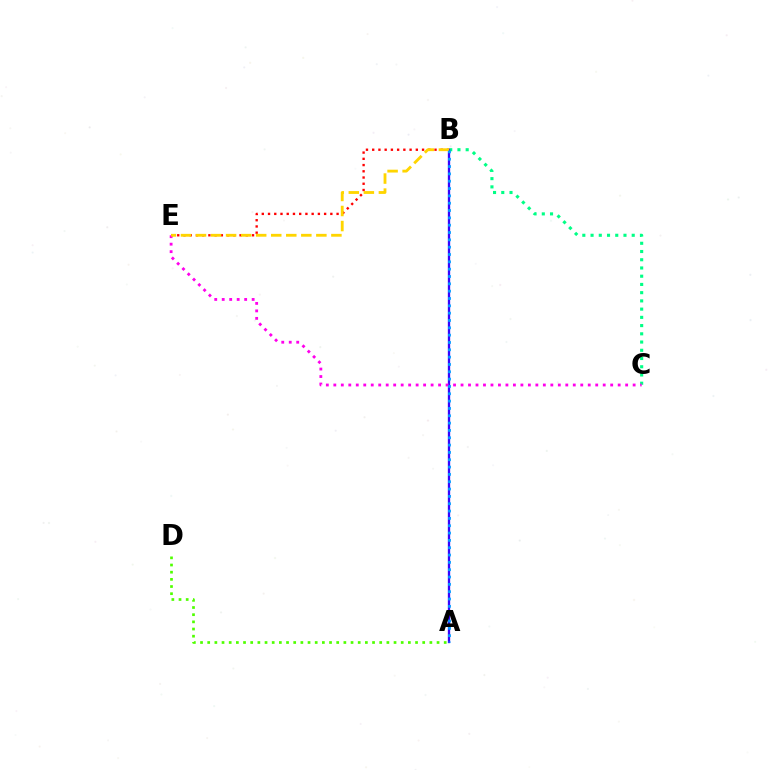{('B', 'C'): [{'color': '#00ff86', 'line_style': 'dotted', 'thickness': 2.24}], ('B', 'E'): [{'color': '#ff0000', 'line_style': 'dotted', 'thickness': 1.69}, {'color': '#ffd500', 'line_style': 'dashed', 'thickness': 2.04}], ('A', 'D'): [{'color': '#4fff00', 'line_style': 'dotted', 'thickness': 1.95}], ('A', 'B'): [{'color': '#3700ff', 'line_style': 'solid', 'thickness': 1.67}, {'color': '#009eff', 'line_style': 'dotted', 'thickness': 1.99}], ('C', 'E'): [{'color': '#ff00ed', 'line_style': 'dotted', 'thickness': 2.03}]}